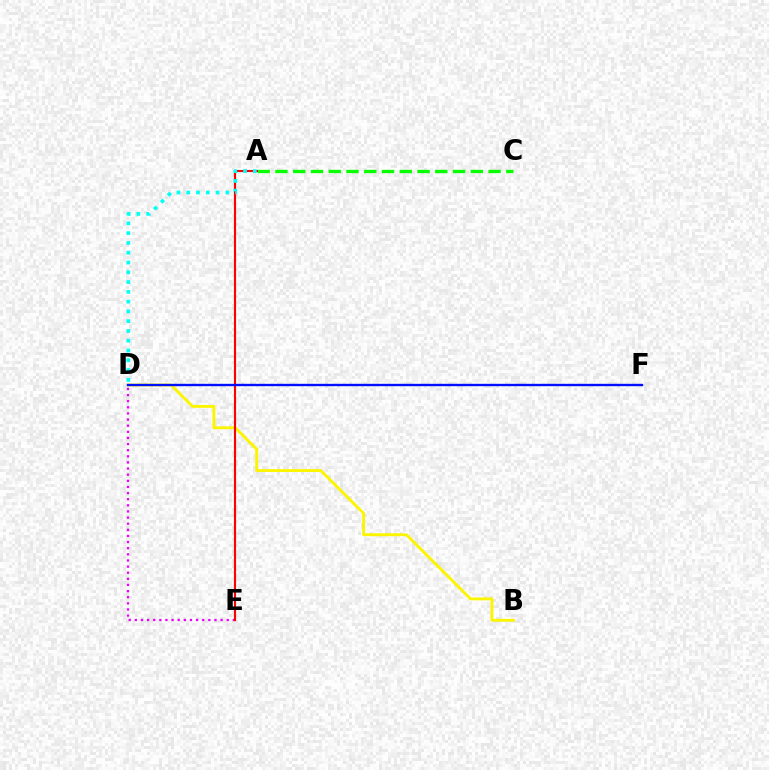{('A', 'C'): [{'color': '#08ff00', 'line_style': 'dashed', 'thickness': 2.41}], ('D', 'E'): [{'color': '#ee00ff', 'line_style': 'dotted', 'thickness': 1.66}], ('B', 'D'): [{'color': '#fcf500', 'line_style': 'solid', 'thickness': 2.09}], ('A', 'E'): [{'color': '#ff0000', 'line_style': 'solid', 'thickness': 1.53}], ('D', 'F'): [{'color': '#0010ff', 'line_style': 'solid', 'thickness': 1.7}], ('A', 'D'): [{'color': '#00fff6', 'line_style': 'dotted', 'thickness': 2.66}]}